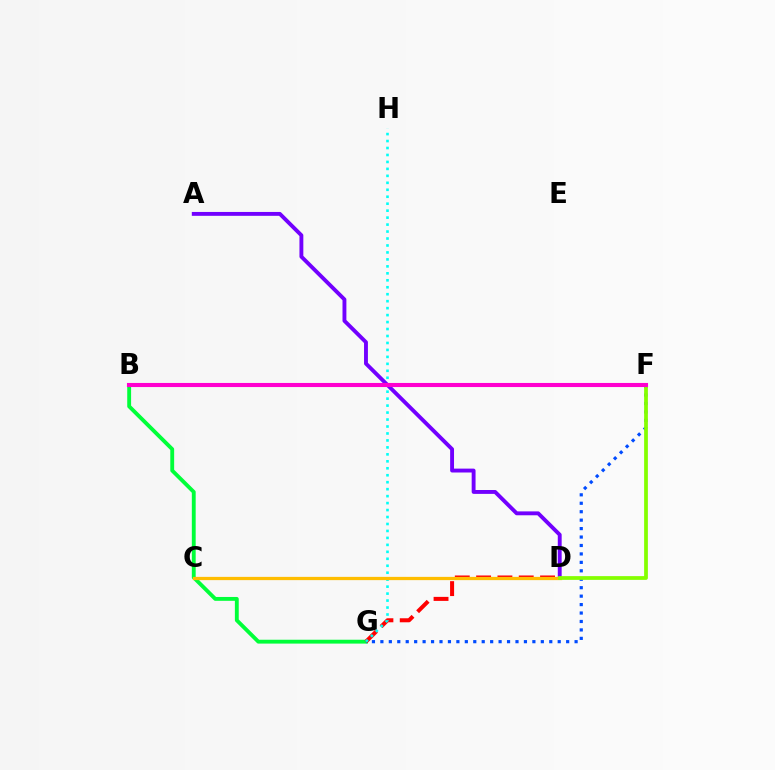{('B', 'G'): [{'color': '#00ff39', 'line_style': 'solid', 'thickness': 2.77}], ('A', 'D'): [{'color': '#7200ff', 'line_style': 'solid', 'thickness': 2.79}], ('F', 'G'): [{'color': '#004bff', 'line_style': 'dotted', 'thickness': 2.29}], ('D', 'G'): [{'color': '#ff0000', 'line_style': 'dashed', 'thickness': 2.9}], ('G', 'H'): [{'color': '#00fff6', 'line_style': 'dotted', 'thickness': 1.89}], ('C', 'D'): [{'color': '#ffbd00', 'line_style': 'solid', 'thickness': 2.35}], ('D', 'F'): [{'color': '#84ff00', 'line_style': 'solid', 'thickness': 2.7}], ('B', 'F'): [{'color': '#ff00cf', 'line_style': 'solid', 'thickness': 2.95}]}